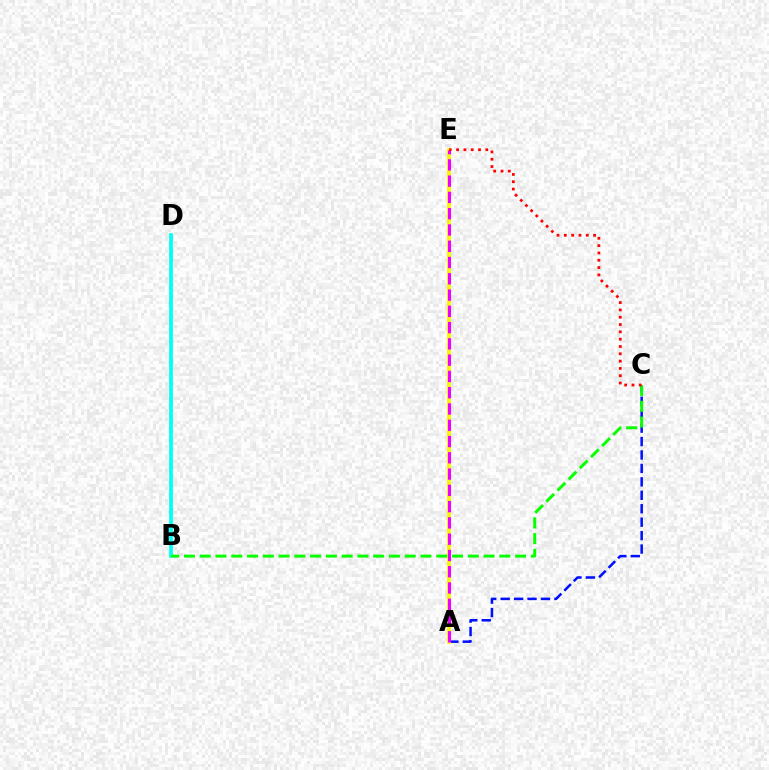{('A', 'C'): [{'color': '#0010ff', 'line_style': 'dashed', 'thickness': 1.83}], ('B', 'D'): [{'color': '#00fff6', 'line_style': 'solid', 'thickness': 2.7}], ('A', 'E'): [{'color': '#fcf500', 'line_style': 'solid', 'thickness': 2.8}, {'color': '#ee00ff', 'line_style': 'dashed', 'thickness': 2.21}], ('B', 'C'): [{'color': '#08ff00', 'line_style': 'dashed', 'thickness': 2.14}], ('C', 'E'): [{'color': '#ff0000', 'line_style': 'dotted', 'thickness': 1.99}]}